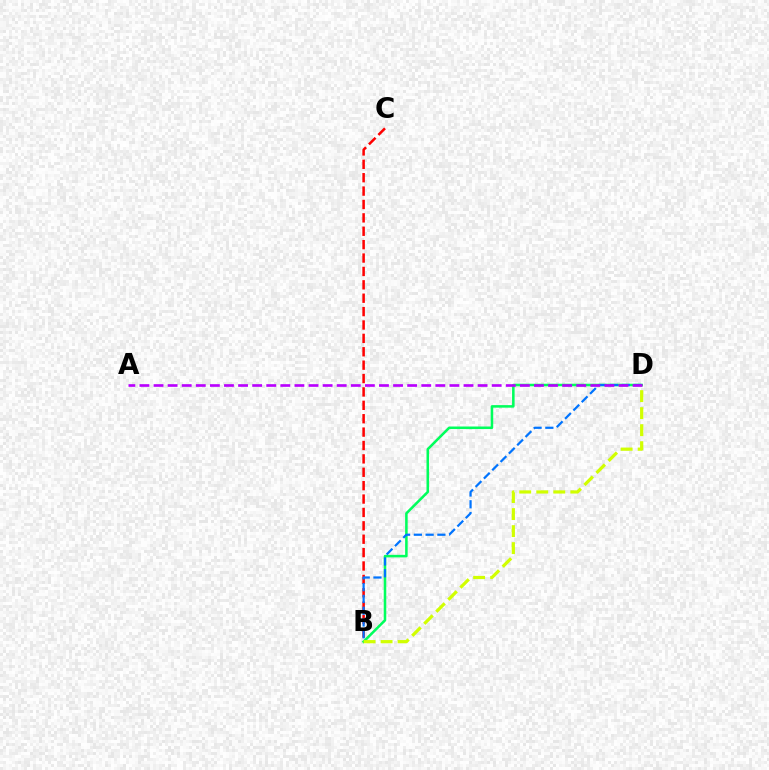{('B', 'D'): [{'color': '#00ff5c', 'line_style': 'solid', 'thickness': 1.83}, {'color': '#0074ff', 'line_style': 'dashed', 'thickness': 1.6}, {'color': '#d1ff00', 'line_style': 'dashed', 'thickness': 2.31}], ('B', 'C'): [{'color': '#ff0000', 'line_style': 'dashed', 'thickness': 1.82}], ('A', 'D'): [{'color': '#b900ff', 'line_style': 'dashed', 'thickness': 1.91}]}